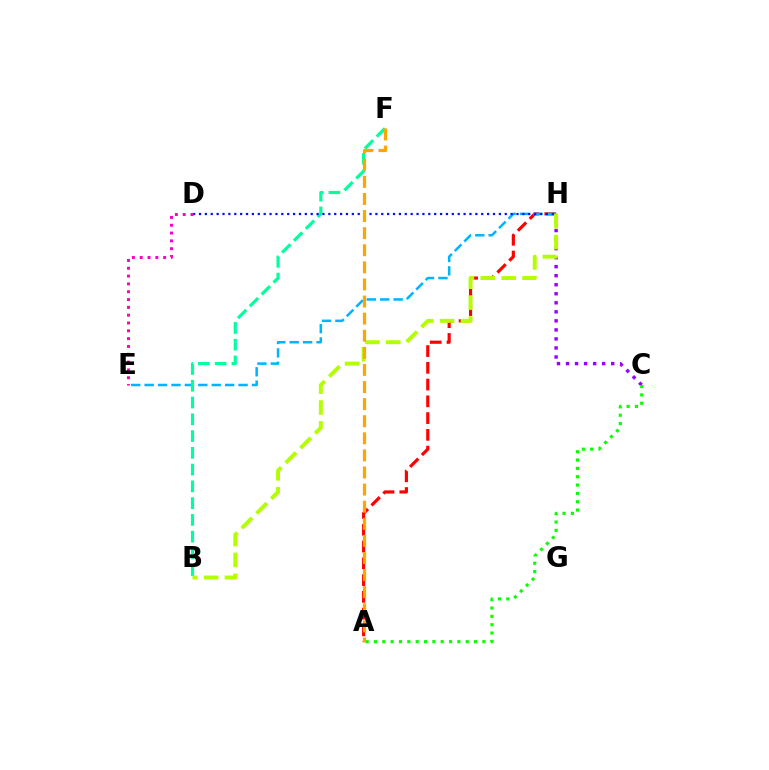{('A', 'H'): [{'color': '#ff0000', 'line_style': 'dashed', 'thickness': 2.28}], ('E', 'H'): [{'color': '#00b5ff', 'line_style': 'dashed', 'thickness': 1.82}], ('C', 'H'): [{'color': '#9b00ff', 'line_style': 'dotted', 'thickness': 2.45}], ('B', 'F'): [{'color': '#00ff9d', 'line_style': 'dashed', 'thickness': 2.28}], ('D', 'H'): [{'color': '#0010ff', 'line_style': 'dotted', 'thickness': 1.6}], ('A', 'C'): [{'color': '#08ff00', 'line_style': 'dotted', 'thickness': 2.27}], ('D', 'E'): [{'color': '#ff00bd', 'line_style': 'dotted', 'thickness': 2.12}], ('B', 'H'): [{'color': '#b3ff00', 'line_style': 'dashed', 'thickness': 2.84}], ('A', 'F'): [{'color': '#ffa500', 'line_style': 'dashed', 'thickness': 2.32}]}